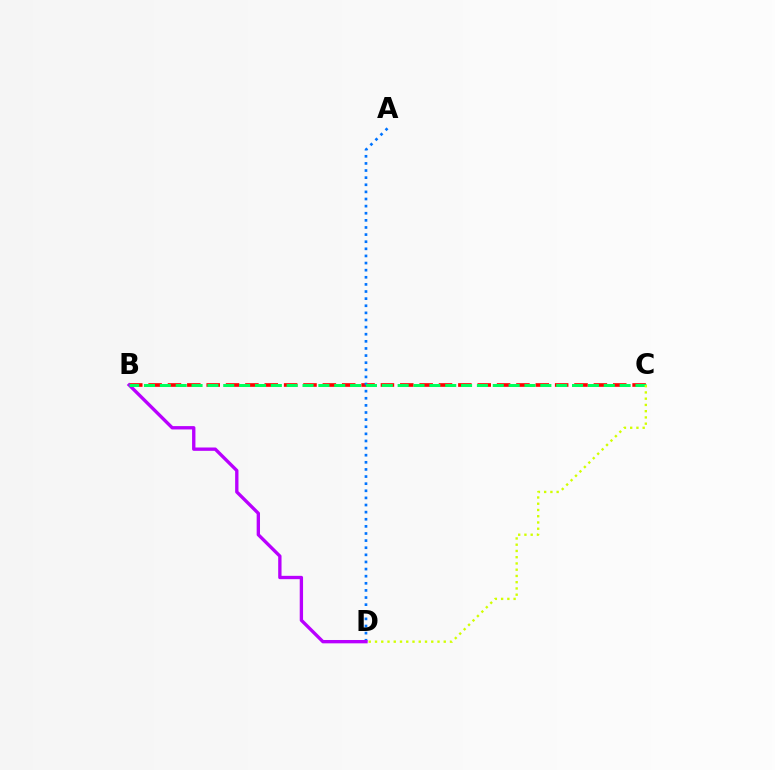{('B', 'C'): [{'color': '#ff0000', 'line_style': 'dashed', 'thickness': 2.63}, {'color': '#00ff5c', 'line_style': 'dashed', 'thickness': 2.15}], ('A', 'D'): [{'color': '#0074ff', 'line_style': 'dotted', 'thickness': 1.93}], ('B', 'D'): [{'color': '#b900ff', 'line_style': 'solid', 'thickness': 2.41}], ('C', 'D'): [{'color': '#d1ff00', 'line_style': 'dotted', 'thickness': 1.7}]}